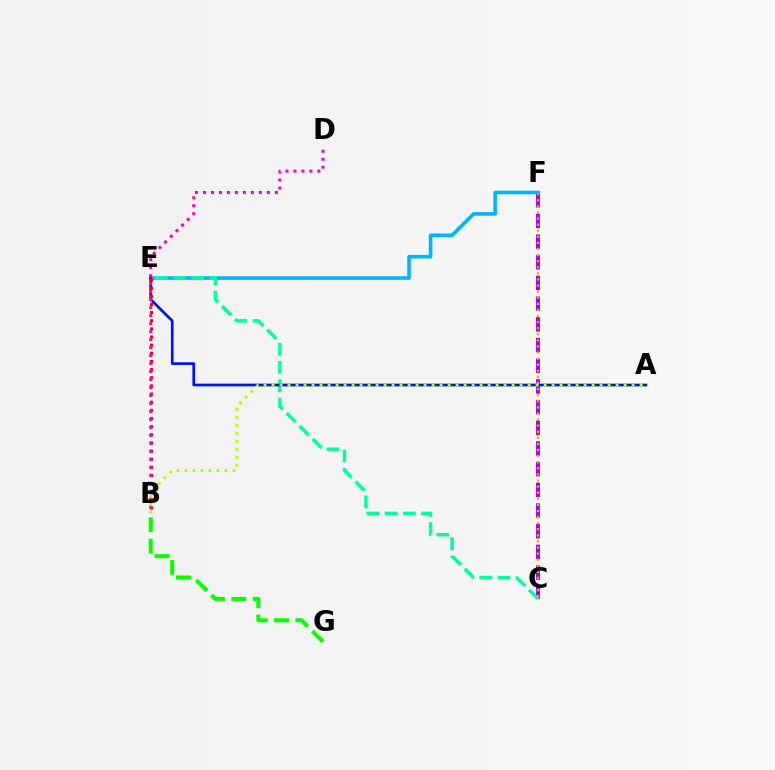{('E', 'F'): [{'color': '#00b5ff', 'line_style': 'solid', 'thickness': 2.59}], ('C', 'F'): [{'color': '#9b00ff', 'line_style': 'dashed', 'thickness': 2.81}, {'color': '#ffa500', 'line_style': 'dotted', 'thickness': 1.66}], ('C', 'E'): [{'color': '#00ff9d', 'line_style': 'dashed', 'thickness': 2.48}], ('A', 'E'): [{'color': '#0010ff', 'line_style': 'solid', 'thickness': 1.93}], ('B', 'E'): [{'color': '#ff0000', 'line_style': 'dotted', 'thickness': 2.21}], ('B', 'D'): [{'color': '#ff00bd', 'line_style': 'dotted', 'thickness': 2.17}], ('A', 'B'): [{'color': '#b3ff00', 'line_style': 'dotted', 'thickness': 2.17}], ('B', 'G'): [{'color': '#08ff00', 'line_style': 'dashed', 'thickness': 2.9}]}